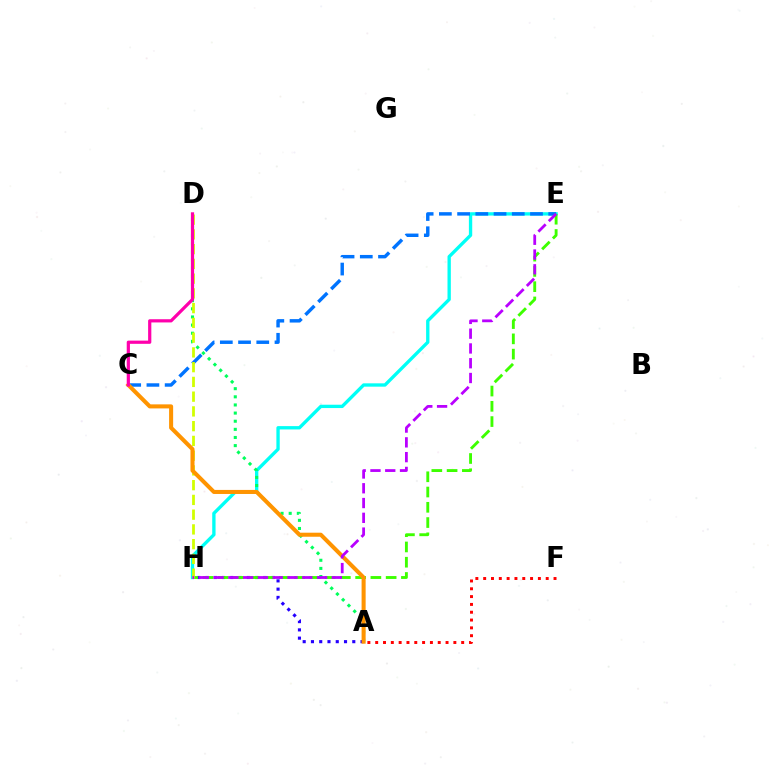{('E', 'H'): [{'color': '#00fff6', 'line_style': 'solid', 'thickness': 2.4}, {'color': '#3dff00', 'line_style': 'dashed', 'thickness': 2.07}, {'color': '#b900ff', 'line_style': 'dashed', 'thickness': 2.01}], ('A', 'D'): [{'color': '#00ff5c', 'line_style': 'dotted', 'thickness': 2.21}], ('A', 'H'): [{'color': '#2500ff', 'line_style': 'dotted', 'thickness': 2.25}], ('C', 'E'): [{'color': '#0074ff', 'line_style': 'dashed', 'thickness': 2.48}], ('D', 'H'): [{'color': '#d1ff00', 'line_style': 'dashed', 'thickness': 2.0}], ('A', 'F'): [{'color': '#ff0000', 'line_style': 'dotted', 'thickness': 2.12}], ('A', 'C'): [{'color': '#ff9400', 'line_style': 'solid', 'thickness': 2.91}], ('C', 'D'): [{'color': '#ff00ac', 'line_style': 'solid', 'thickness': 2.31}]}